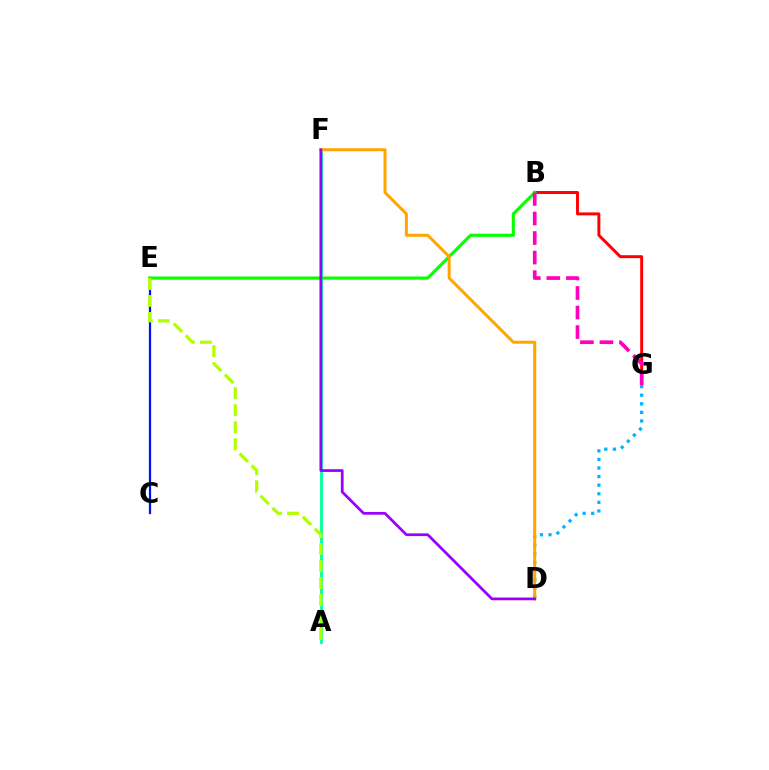{('B', 'G'): [{'color': '#ff0000', 'line_style': 'solid', 'thickness': 2.12}, {'color': '#ff00bd', 'line_style': 'dashed', 'thickness': 2.66}], ('C', 'E'): [{'color': '#0010ff', 'line_style': 'solid', 'thickness': 1.61}], ('A', 'F'): [{'color': '#00ff9d', 'line_style': 'solid', 'thickness': 2.02}], ('B', 'E'): [{'color': '#08ff00', 'line_style': 'solid', 'thickness': 2.25}], ('D', 'G'): [{'color': '#00b5ff', 'line_style': 'dotted', 'thickness': 2.33}], ('A', 'E'): [{'color': '#b3ff00', 'line_style': 'dashed', 'thickness': 2.31}], ('D', 'F'): [{'color': '#ffa500', 'line_style': 'solid', 'thickness': 2.16}, {'color': '#9b00ff', 'line_style': 'solid', 'thickness': 1.98}]}